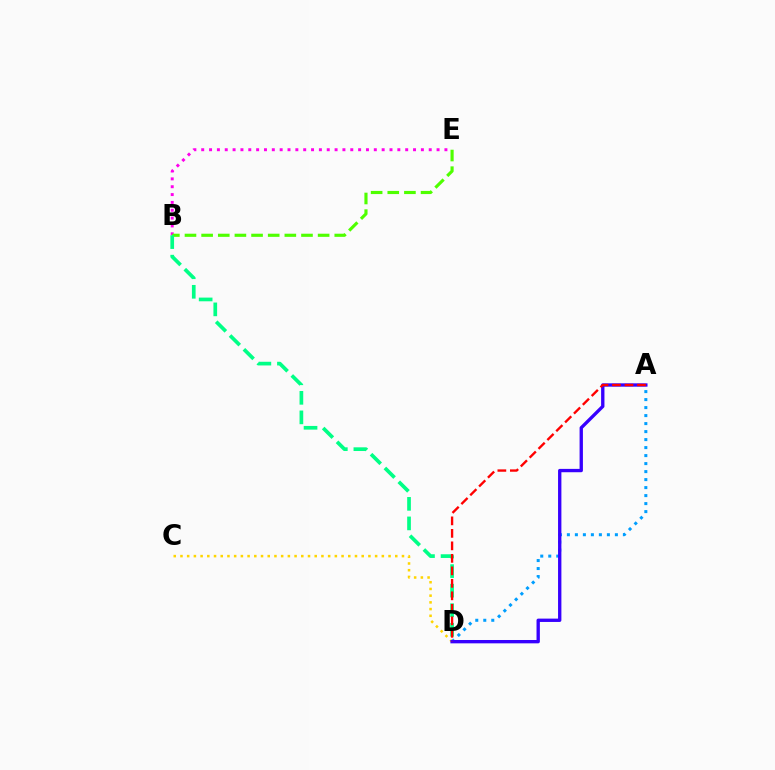{('B', 'E'): [{'color': '#ff00ed', 'line_style': 'dotted', 'thickness': 2.13}, {'color': '#4fff00', 'line_style': 'dashed', 'thickness': 2.26}], ('A', 'D'): [{'color': '#009eff', 'line_style': 'dotted', 'thickness': 2.17}, {'color': '#3700ff', 'line_style': 'solid', 'thickness': 2.4}, {'color': '#ff0000', 'line_style': 'dashed', 'thickness': 1.7}], ('B', 'D'): [{'color': '#00ff86', 'line_style': 'dashed', 'thickness': 2.66}], ('C', 'D'): [{'color': '#ffd500', 'line_style': 'dotted', 'thickness': 1.82}]}